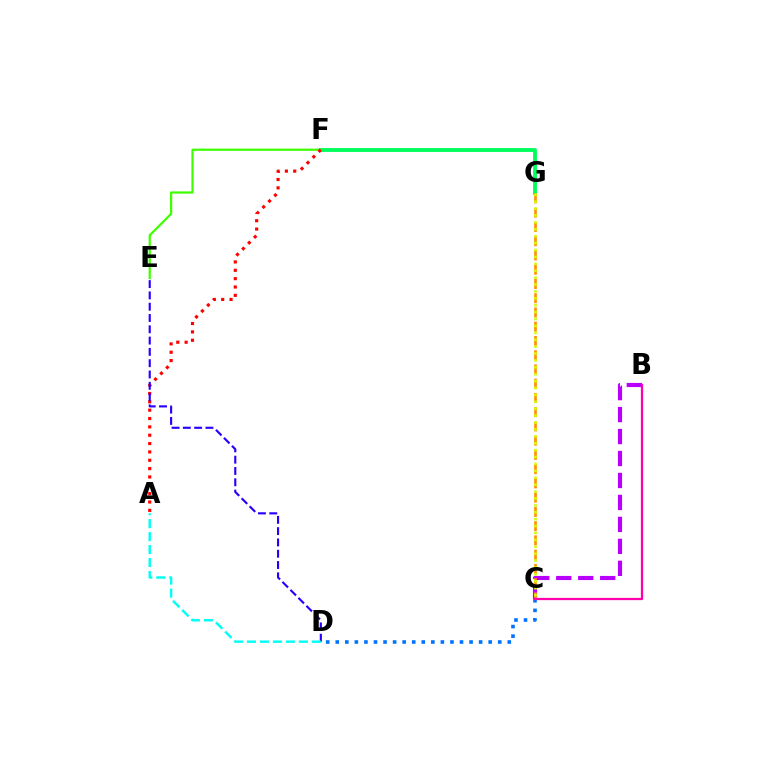{('F', 'G'): [{'color': '#00ff5c', 'line_style': 'solid', 'thickness': 2.76}], ('B', 'C'): [{'color': '#b900ff', 'line_style': 'dashed', 'thickness': 2.98}, {'color': '#ff00ac', 'line_style': 'solid', 'thickness': 1.62}], ('C', 'G'): [{'color': '#ff9400', 'line_style': 'dashed', 'thickness': 1.94}, {'color': '#d1ff00', 'line_style': 'dotted', 'thickness': 1.88}], ('E', 'F'): [{'color': '#3dff00', 'line_style': 'solid', 'thickness': 1.6}], ('A', 'F'): [{'color': '#ff0000', 'line_style': 'dotted', 'thickness': 2.27}], ('D', 'E'): [{'color': '#2500ff', 'line_style': 'dashed', 'thickness': 1.54}], ('C', 'D'): [{'color': '#0074ff', 'line_style': 'dotted', 'thickness': 2.6}], ('A', 'D'): [{'color': '#00fff6', 'line_style': 'dashed', 'thickness': 1.76}]}